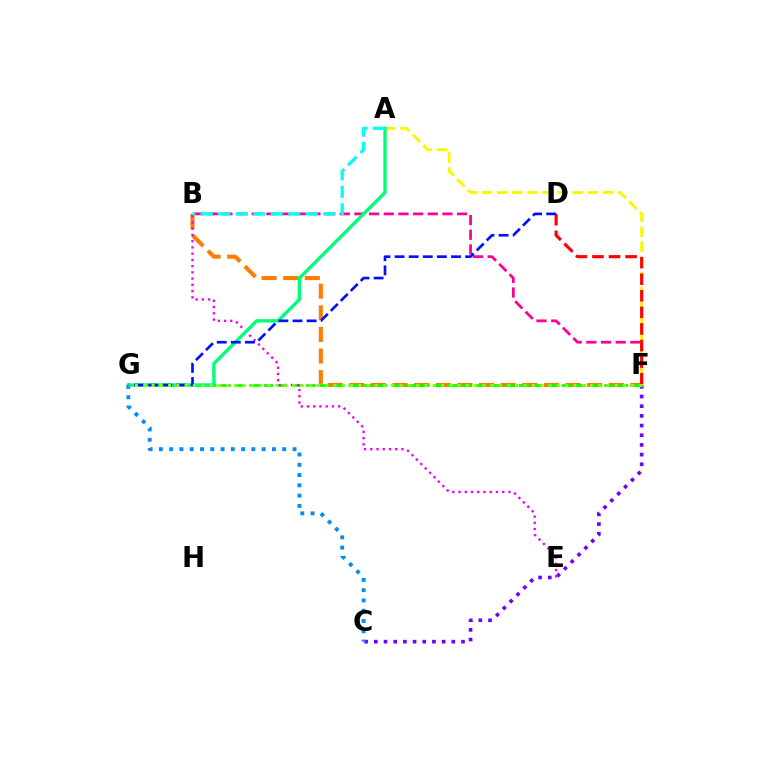{('B', 'F'): [{'color': '#ff7c00', 'line_style': 'dashed', 'thickness': 2.94}, {'color': '#ff0094', 'line_style': 'dashed', 'thickness': 1.99}], ('C', 'F'): [{'color': '#7200ff', 'line_style': 'dotted', 'thickness': 2.63}], ('F', 'G'): [{'color': '#08ff00', 'line_style': 'dashed', 'thickness': 1.93}, {'color': '#84ff00', 'line_style': 'dotted', 'thickness': 2.25}], ('B', 'E'): [{'color': '#ee00ff', 'line_style': 'dotted', 'thickness': 1.69}], ('A', 'F'): [{'color': '#fcf500', 'line_style': 'dashed', 'thickness': 2.05}], ('D', 'F'): [{'color': '#ff0000', 'line_style': 'dashed', 'thickness': 2.25}], ('A', 'G'): [{'color': '#00ff74', 'line_style': 'solid', 'thickness': 2.42}], ('C', 'G'): [{'color': '#008cff', 'line_style': 'dotted', 'thickness': 2.79}], ('D', 'G'): [{'color': '#0010ff', 'line_style': 'dashed', 'thickness': 1.92}], ('A', 'B'): [{'color': '#00fff6', 'line_style': 'dashed', 'thickness': 2.38}]}